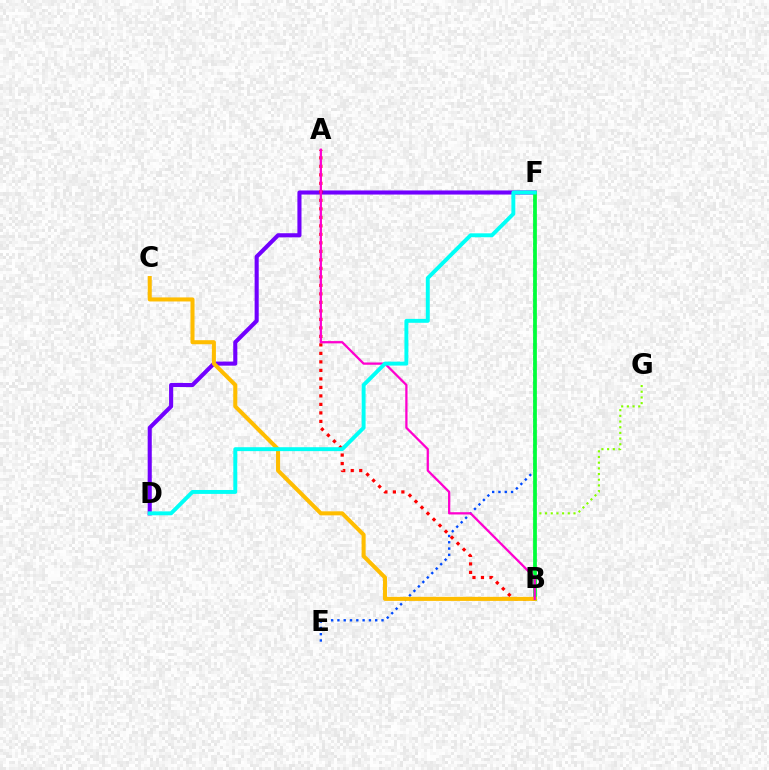{('D', 'F'): [{'color': '#7200ff', 'line_style': 'solid', 'thickness': 2.94}, {'color': '#00fff6', 'line_style': 'solid', 'thickness': 2.82}], ('B', 'G'): [{'color': '#84ff00', 'line_style': 'dotted', 'thickness': 1.54}], ('E', 'F'): [{'color': '#004bff', 'line_style': 'dotted', 'thickness': 1.71}], ('B', 'F'): [{'color': '#00ff39', 'line_style': 'solid', 'thickness': 2.7}], ('A', 'B'): [{'color': '#ff0000', 'line_style': 'dotted', 'thickness': 2.31}, {'color': '#ff00cf', 'line_style': 'solid', 'thickness': 1.63}], ('B', 'C'): [{'color': '#ffbd00', 'line_style': 'solid', 'thickness': 2.91}]}